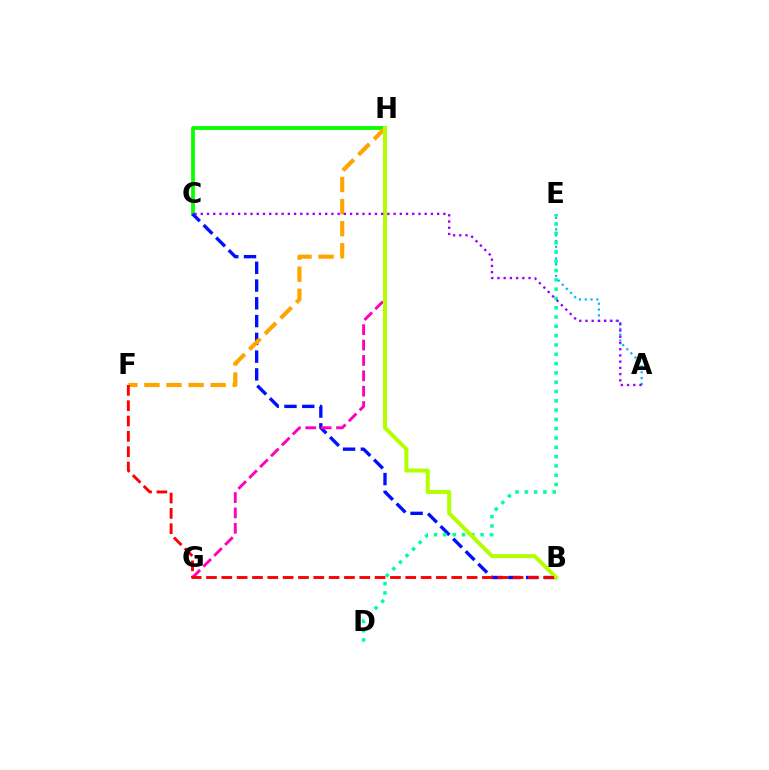{('A', 'E'): [{'color': '#00b5ff', 'line_style': 'dotted', 'thickness': 1.58}], ('C', 'H'): [{'color': '#08ff00', 'line_style': 'solid', 'thickness': 2.7}], ('B', 'C'): [{'color': '#0010ff', 'line_style': 'dashed', 'thickness': 2.41}], ('F', 'H'): [{'color': '#ffa500', 'line_style': 'dashed', 'thickness': 3.0}], ('G', 'H'): [{'color': '#ff00bd', 'line_style': 'dashed', 'thickness': 2.09}], ('D', 'E'): [{'color': '#00ff9d', 'line_style': 'dotted', 'thickness': 2.53}], ('B', 'H'): [{'color': '#b3ff00', 'line_style': 'solid', 'thickness': 2.88}], ('A', 'C'): [{'color': '#9b00ff', 'line_style': 'dotted', 'thickness': 1.69}], ('B', 'F'): [{'color': '#ff0000', 'line_style': 'dashed', 'thickness': 2.08}]}